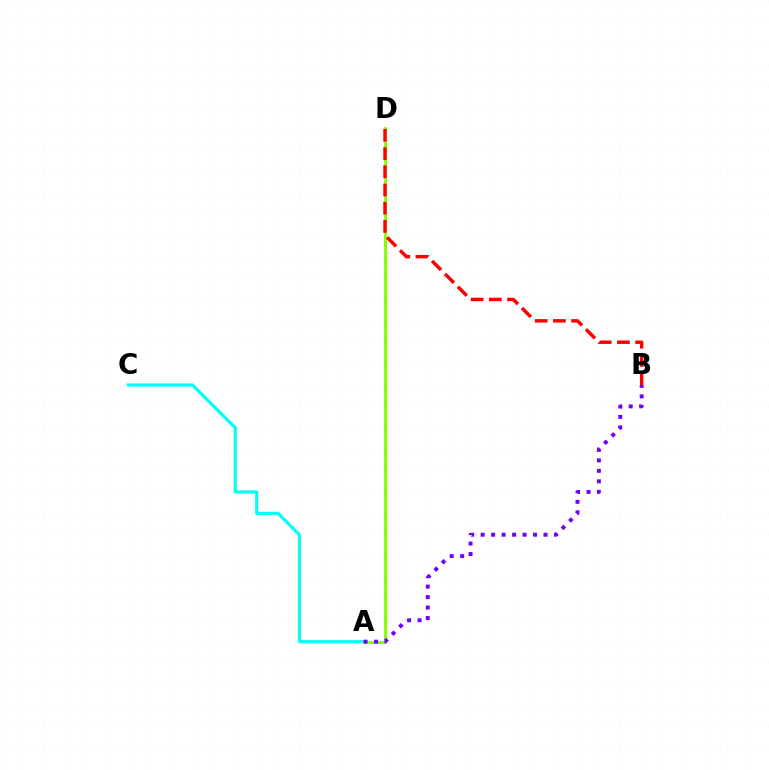{('A', 'C'): [{'color': '#00fff6', 'line_style': 'solid', 'thickness': 2.27}], ('A', 'D'): [{'color': '#84ff00', 'line_style': 'solid', 'thickness': 2.07}], ('A', 'B'): [{'color': '#7200ff', 'line_style': 'dotted', 'thickness': 2.85}], ('B', 'D'): [{'color': '#ff0000', 'line_style': 'dashed', 'thickness': 2.48}]}